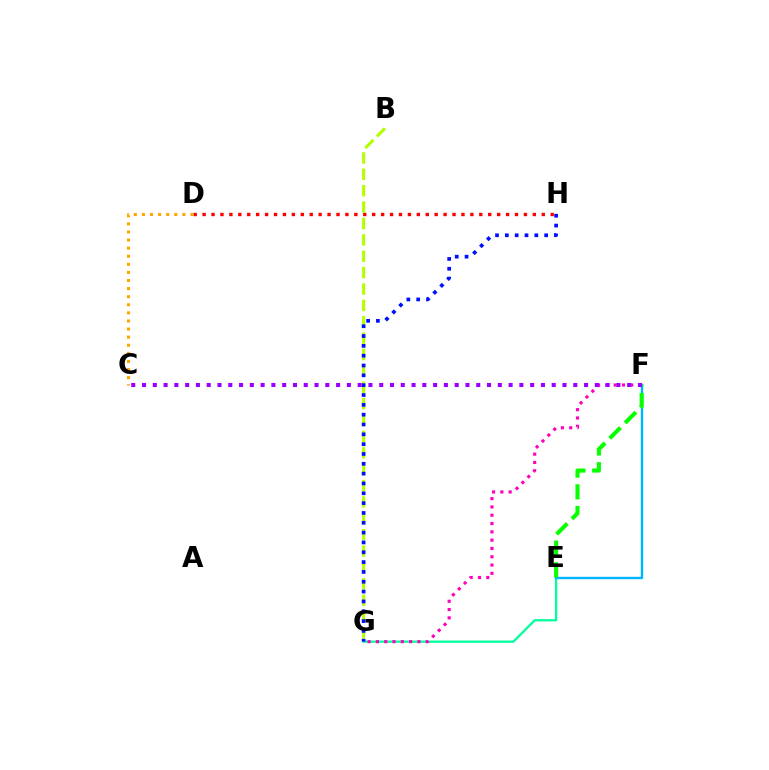{('D', 'H'): [{'color': '#ff0000', 'line_style': 'dotted', 'thickness': 2.43}], ('C', 'D'): [{'color': '#ffa500', 'line_style': 'dotted', 'thickness': 2.2}], ('E', 'G'): [{'color': '#00ff9d', 'line_style': 'solid', 'thickness': 1.63}], ('B', 'G'): [{'color': '#b3ff00', 'line_style': 'dashed', 'thickness': 2.23}], ('G', 'H'): [{'color': '#0010ff', 'line_style': 'dotted', 'thickness': 2.67}], ('E', 'F'): [{'color': '#00b5ff', 'line_style': 'solid', 'thickness': 1.72}, {'color': '#08ff00', 'line_style': 'dashed', 'thickness': 2.95}], ('F', 'G'): [{'color': '#ff00bd', 'line_style': 'dotted', 'thickness': 2.26}], ('C', 'F'): [{'color': '#9b00ff', 'line_style': 'dotted', 'thickness': 2.93}]}